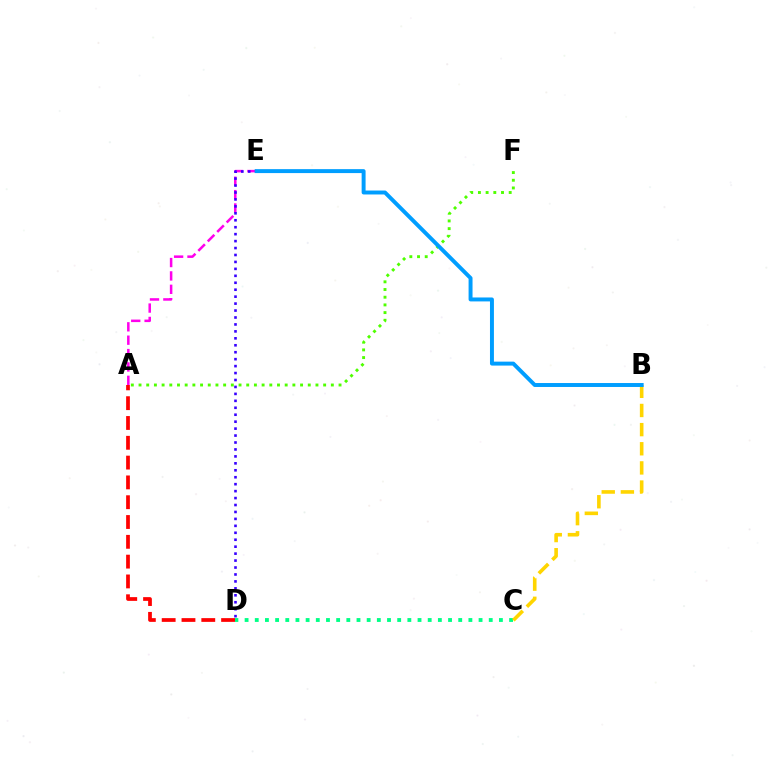{('C', 'D'): [{'color': '#00ff86', 'line_style': 'dotted', 'thickness': 2.76}], ('B', 'C'): [{'color': '#ffd500', 'line_style': 'dashed', 'thickness': 2.6}], ('A', 'E'): [{'color': '#ff00ed', 'line_style': 'dashed', 'thickness': 1.82}], ('A', 'F'): [{'color': '#4fff00', 'line_style': 'dotted', 'thickness': 2.09}], ('D', 'E'): [{'color': '#3700ff', 'line_style': 'dotted', 'thickness': 1.89}], ('A', 'D'): [{'color': '#ff0000', 'line_style': 'dashed', 'thickness': 2.69}], ('B', 'E'): [{'color': '#009eff', 'line_style': 'solid', 'thickness': 2.84}]}